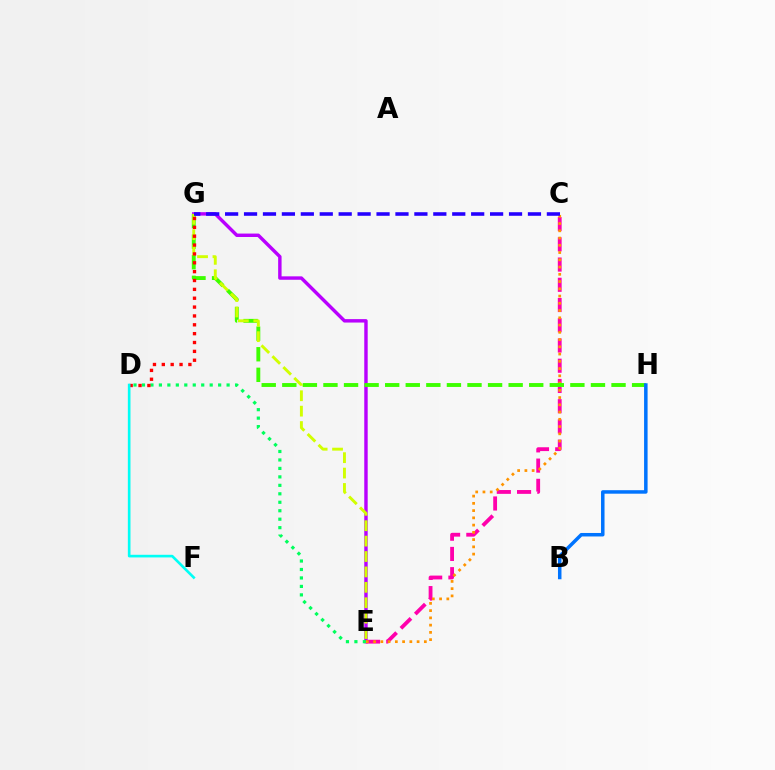{('E', 'G'): [{'color': '#b900ff', 'line_style': 'solid', 'thickness': 2.47}, {'color': '#d1ff00', 'line_style': 'dashed', 'thickness': 2.09}], ('D', 'E'): [{'color': '#00ff5c', 'line_style': 'dotted', 'thickness': 2.3}], ('C', 'E'): [{'color': '#ff00ac', 'line_style': 'dashed', 'thickness': 2.75}, {'color': '#ff9400', 'line_style': 'dotted', 'thickness': 1.97}], ('G', 'H'): [{'color': '#3dff00', 'line_style': 'dashed', 'thickness': 2.8}], ('D', 'G'): [{'color': '#ff0000', 'line_style': 'dotted', 'thickness': 2.41}], ('C', 'G'): [{'color': '#2500ff', 'line_style': 'dashed', 'thickness': 2.57}], ('B', 'H'): [{'color': '#0074ff', 'line_style': 'solid', 'thickness': 2.52}], ('D', 'F'): [{'color': '#00fff6', 'line_style': 'solid', 'thickness': 1.9}]}